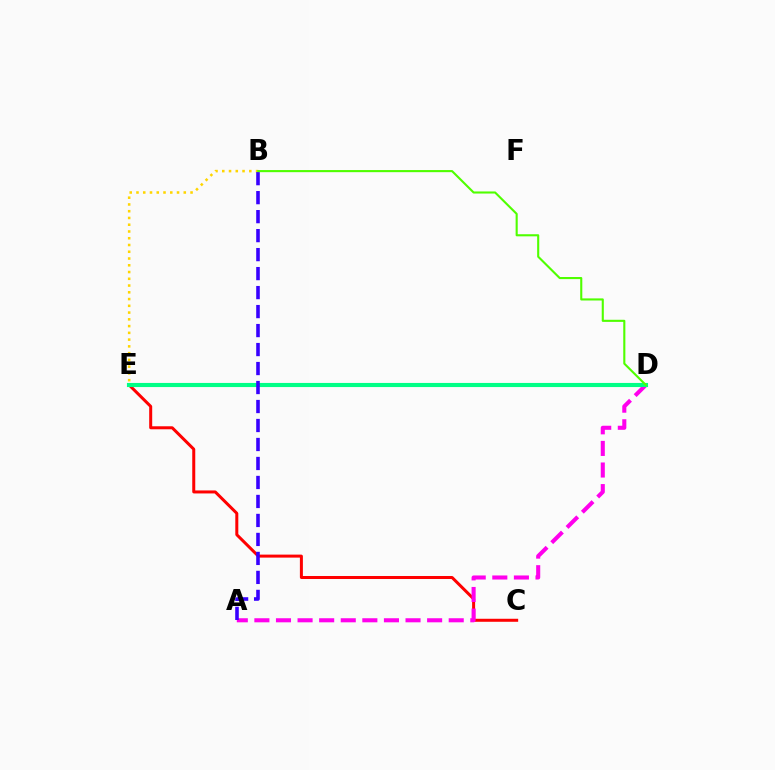{('C', 'E'): [{'color': '#ff0000', 'line_style': 'solid', 'thickness': 2.16}], ('D', 'E'): [{'color': '#009eff', 'line_style': 'dotted', 'thickness': 1.51}, {'color': '#00ff86', 'line_style': 'solid', 'thickness': 2.97}], ('A', 'D'): [{'color': '#ff00ed', 'line_style': 'dashed', 'thickness': 2.93}], ('B', 'E'): [{'color': '#ffd500', 'line_style': 'dotted', 'thickness': 1.84}], ('A', 'B'): [{'color': '#3700ff', 'line_style': 'dashed', 'thickness': 2.58}], ('B', 'D'): [{'color': '#4fff00', 'line_style': 'solid', 'thickness': 1.52}]}